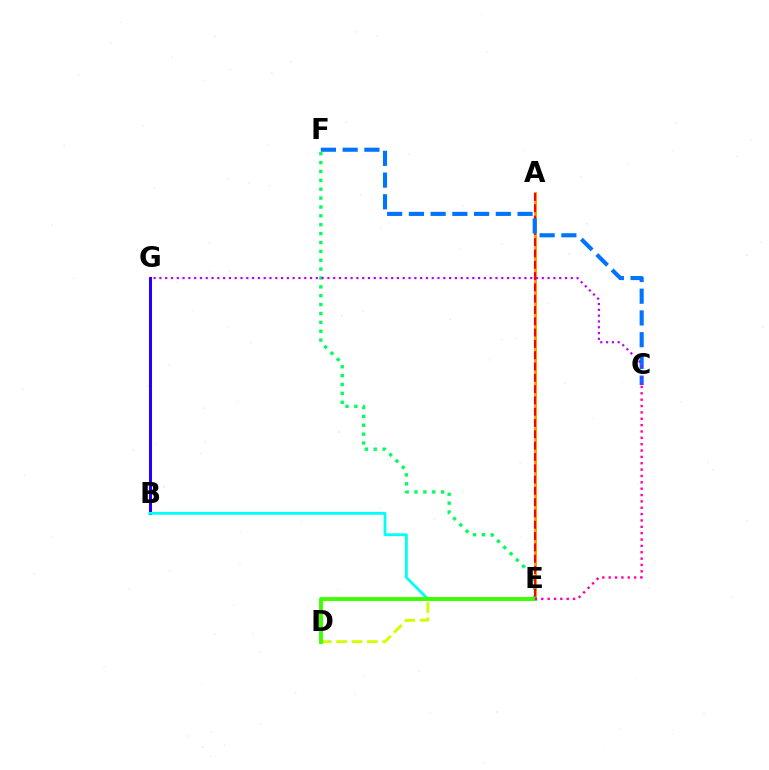{('B', 'G'): [{'color': '#2500ff', 'line_style': 'solid', 'thickness': 2.19}], ('A', 'E'): [{'color': '#ff9400', 'line_style': 'solid', 'thickness': 2.06}, {'color': '#ff0000', 'line_style': 'dashed', 'thickness': 1.54}], ('E', 'F'): [{'color': '#00ff5c', 'line_style': 'dotted', 'thickness': 2.41}], ('B', 'E'): [{'color': '#00fff6', 'line_style': 'solid', 'thickness': 2.0}], ('D', 'E'): [{'color': '#d1ff00', 'line_style': 'dashed', 'thickness': 2.09}, {'color': '#3dff00', 'line_style': 'solid', 'thickness': 2.81}], ('C', 'E'): [{'color': '#ff00ac', 'line_style': 'dotted', 'thickness': 1.73}], ('C', 'F'): [{'color': '#0074ff', 'line_style': 'dashed', 'thickness': 2.95}], ('C', 'G'): [{'color': '#b900ff', 'line_style': 'dotted', 'thickness': 1.57}]}